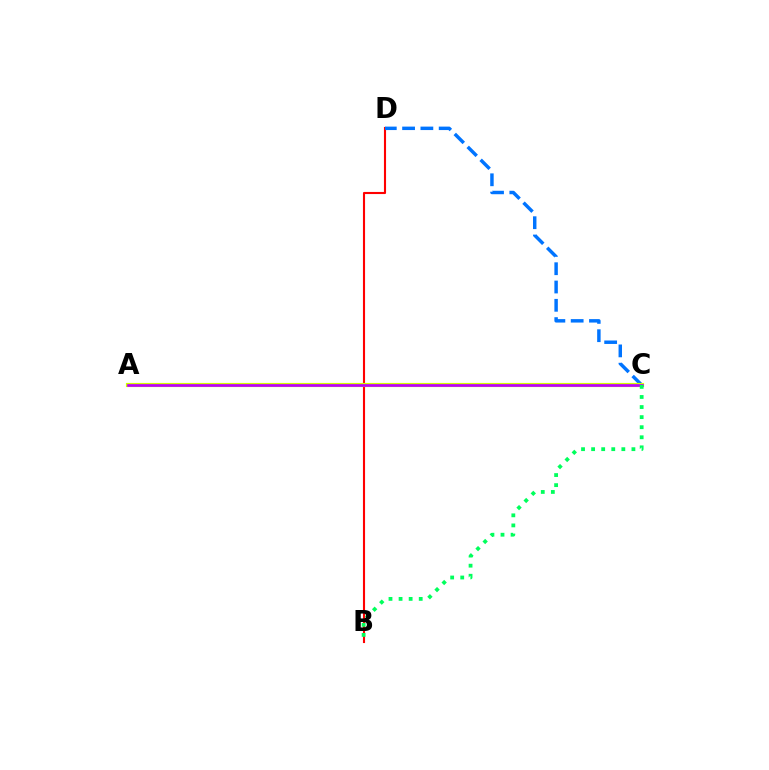{('B', 'D'): [{'color': '#ff0000', 'line_style': 'solid', 'thickness': 1.52}], ('C', 'D'): [{'color': '#0074ff', 'line_style': 'dashed', 'thickness': 2.48}], ('A', 'C'): [{'color': '#d1ff00', 'line_style': 'solid', 'thickness': 3.0}, {'color': '#b900ff', 'line_style': 'solid', 'thickness': 1.93}], ('B', 'C'): [{'color': '#00ff5c', 'line_style': 'dotted', 'thickness': 2.74}]}